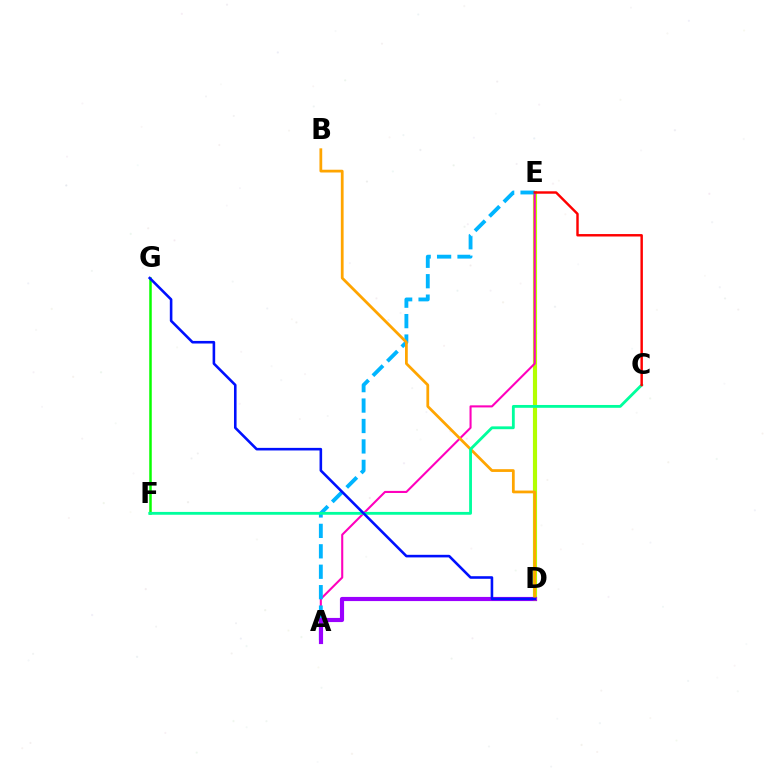{('D', 'E'): [{'color': '#b3ff00', 'line_style': 'solid', 'thickness': 2.98}], ('A', 'E'): [{'color': '#ff00bd', 'line_style': 'solid', 'thickness': 1.5}, {'color': '#00b5ff', 'line_style': 'dashed', 'thickness': 2.78}], ('F', 'G'): [{'color': '#08ff00', 'line_style': 'solid', 'thickness': 1.8}], ('A', 'D'): [{'color': '#9b00ff', 'line_style': 'solid', 'thickness': 2.99}], ('B', 'D'): [{'color': '#ffa500', 'line_style': 'solid', 'thickness': 1.99}], ('C', 'F'): [{'color': '#00ff9d', 'line_style': 'solid', 'thickness': 2.03}], ('D', 'G'): [{'color': '#0010ff', 'line_style': 'solid', 'thickness': 1.86}], ('C', 'E'): [{'color': '#ff0000', 'line_style': 'solid', 'thickness': 1.76}]}